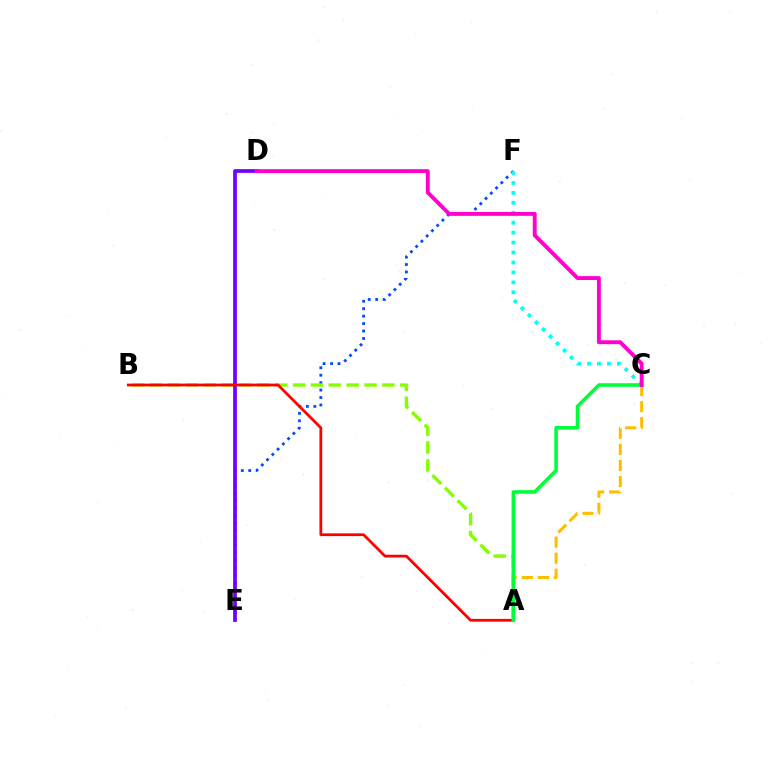{('E', 'F'): [{'color': '#004bff', 'line_style': 'dotted', 'thickness': 2.02}], ('A', 'B'): [{'color': '#84ff00', 'line_style': 'dashed', 'thickness': 2.43}, {'color': '#ff0000', 'line_style': 'solid', 'thickness': 1.99}], ('A', 'C'): [{'color': '#ffbd00', 'line_style': 'dashed', 'thickness': 2.18}, {'color': '#00ff39', 'line_style': 'solid', 'thickness': 2.57}], ('D', 'E'): [{'color': '#7200ff', 'line_style': 'solid', 'thickness': 2.69}], ('C', 'F'): [{'color': '#00fff6', 'line_style': 'dotted', 'thickness': 2.7}], ('C', 'D'): [{'color': '#ff00cf', 'line_style': 'solid', 'thickness': 2.79}]}